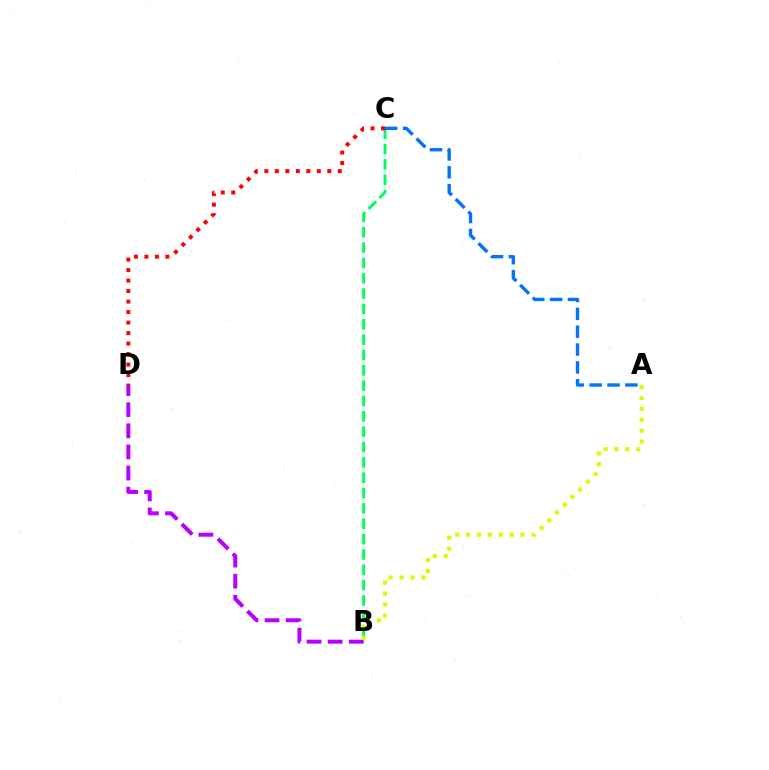{('B', 'C'): [{'color': '#00ff5c', 'line_style': 'dashed', 'thickness': 2.08}], ('B', 'D'): [{'color': '#b900ff', 'line_style': 'dashed', 'thickness': 2.87}], ('C', 'D'): [{'color': '#ff0000', 'line_style': 'dotted', 'thickness': 2.85}], ('A', 'C'): [{'color': '#0074ff', 'line_style': 'dashed', 'thickness': 2.43}], ('A', 'B'): [{'color': '#d1ff00', 'line_style': 'dotted', 'thickness': 2.97}]}